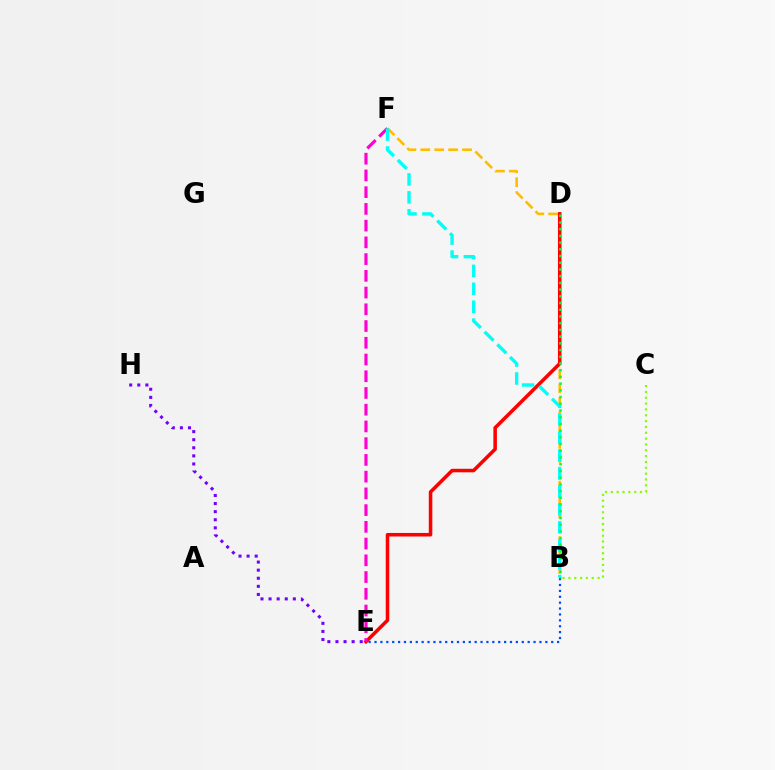{('B', 'F'): [{'color': '#ffbd00', 'line_style': 'dashed', 'thickness': 1.89}, {'color': '#00fff6', 'line_style': 'dashed', 'thickness': 2.44}], ('B', 'C'): [{'color': '#84ff00', 'line_style': 'dotted', 'thickness': 1.59}], ('E', 'H'): [{'color': '#7200ff', 'line_style': 'dotted', 'thickness': 2.2}], ('D', 'E'): [{'color': '#ff0000', 'line_style': 'solid', 'thickness': 2.55}], ('E', 'F'): [{'color': '#ff00cf', 'line_style': 'dashed', 'thickness': 2.27}], ('B', 'E'): [{'color': '#004bff', 'line_style': 'dotted', 'thickness': 1.6}], ('B', 'D'): [{'color': '#00ff39', 'line_style': 'dotted', 'thickness': 1.82}]}